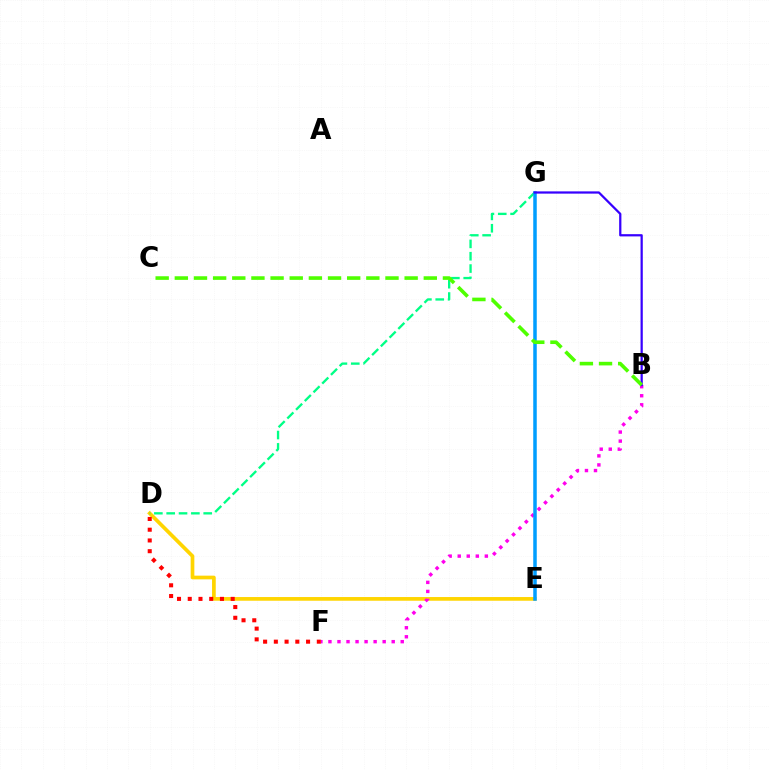{('D', 'E'): [{'color': '#ffd500', 'line_style': 'solid', 'thickness': 2.66}], ('D', 'G'): [{'color': '#00ff86', 'line_style': 'dashed', 'thickness': 1.68}], ('B', 'F'): [{'color': '#ff00ed', 'line_style': 'dotted', 'thickness': 2.46}], ('E', 'G'): [{'color': '#009eff', 'line_style': 'solid', 'thickness': 2.53}], ('B', 'G'): [{'color': '#3700ff', 'line_style': 'solid', 'thickness': 1.61}], ('B', 'C'): [{'color': '#4fff00', 'line_style': 'dashed', 'thickness': 2.6}], ('D', 'F'): [{'color': '#ff0000', 'line_style': 'dotted', 'thickness': 2.92}]}